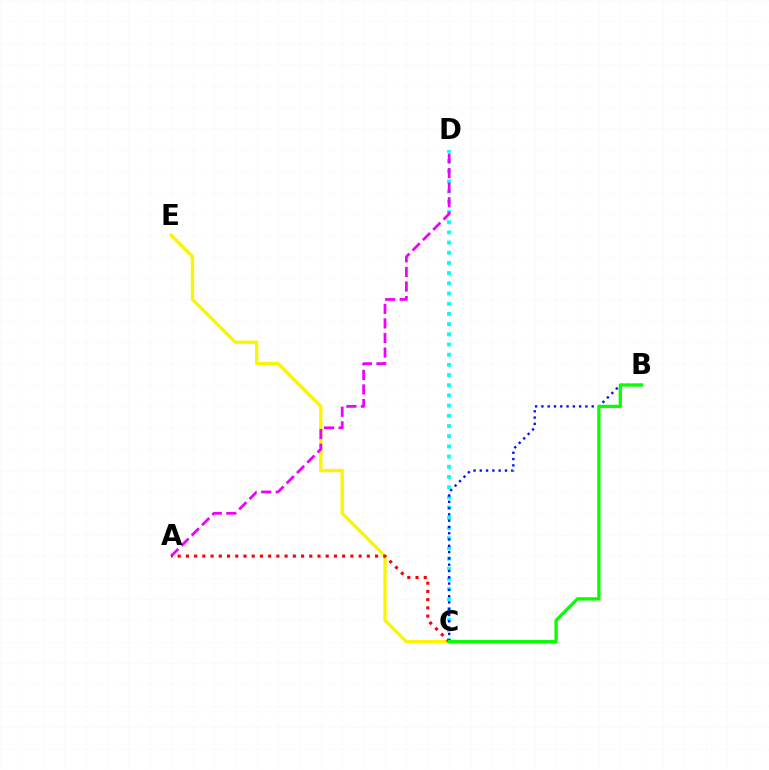{('C', 'E'): [{'color': '#fcf500', 'line_style': 'solid', 'thickness': 2.41}], ('C', 'D'): [{'color': '#00fff6', 'line_style': 'dotted', 'thickness': 2.77}], ('A', 'D'): [{'color': '#ee00ff', 'line_style': 'dashed', 'thickness': 1.98}], ('B', 'C'): [{'color': '#0010ff', 'line_style': 'dotted', 'thickness': 1.71}, {'color': '#08ff00', 'line_style': 'solid', 'thickness': 2.37}], ('A', 'C'): [{'color': '#ff0000', 'line_style': 'dotted', 'thickness': 2.23}]}